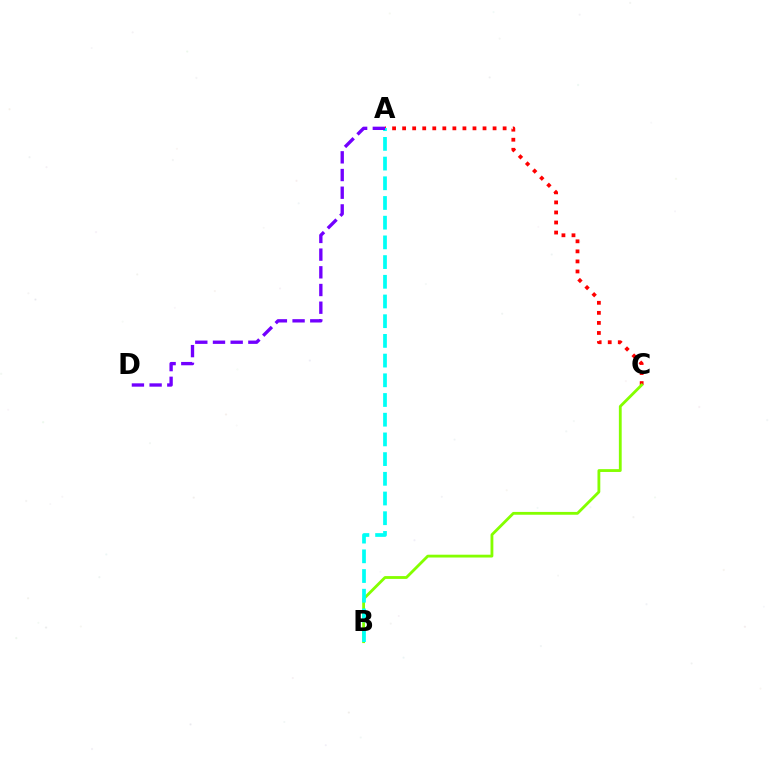{('A', 'C'): [{'color': '#ff0000', 'line_style': 'dotted', 'thickness': 2.73}], ('B', 'C'): [{'color': '#84ff00', 'line_style': 'solid', 'thickness': 2.03}], ('A', 'B'): [{'color': '#00fff6', 'line_style': 'dashed', 'thickness': 2.68}], ('A', 'D'): [{'color': '#7200ff', 'line_style': 'dashed', 'thickness': 2.4}]}